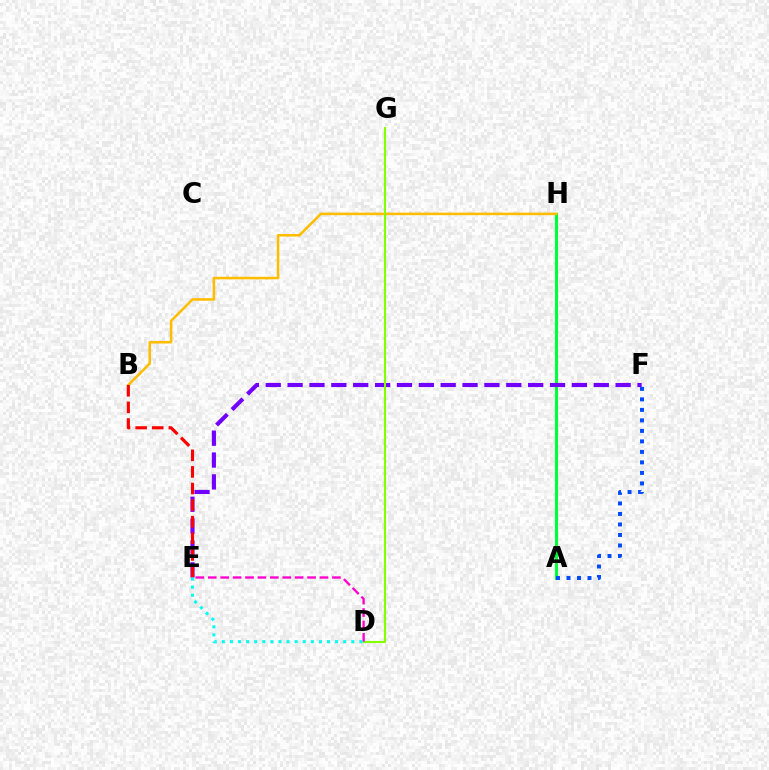{('A', 'H'): [{'color': '#00ff39', 'line_style': 'solid', 'thickness': 2.22}], ('A', 'F'): [{'color': '#004bff', 'line_style': 'dotted', 'thickness': 2.85}], ('E', 'F'): [{'color': '#7200ff', 'line_style': 'dashed', 'thickness': 2.97}], ('B', 'H'): [{'color': '#ffbd00', 'line_style': 'solid', 'thickness': 1.84}], ('D', 'G'): [{'color': '#84ff00', 'line_style': 'solid', 'thickness': 1.53}], ('D', 'E'): [{'color': '#ff00cf', 'line_style': 'dashed', 'thickness': 1.69}, {'color': '#00fff6', 'line_style': 'dotted', 'thickness': 2.2}], ('B', 'E'): [{'color': '#ff0000', 'line_style': 'dashed', 'thickness': 2.25}]}